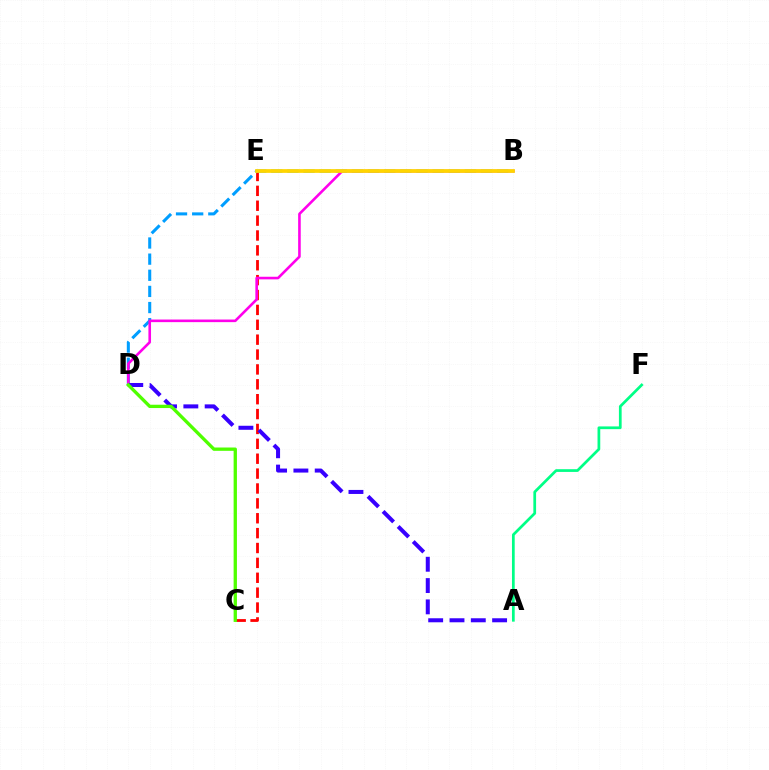{('C', 'E'): [{'color': '#ff0000', 'line_style': 'dashed', 'thickness': 2.02}], ('B', 'D'): [{'color': '#009eff', 'line_style': 'dashed', 'thickness': 2.19}, {'color': '#ff00ed', 'line_style': 'solid', 'thickness': 1.88}], ('B', 'E'): [{'color': '#ffd500', 'line_style': 'solid', 'thickness': 2.7}], ('A', 'D'): [{'color': '#3700ff', 'line_style': 'dashed', 'thickness': 2.89}], ('A', 'F'): [{'color': '#00ff86', 'line_style': 'solid', 'thickness': 1.97}], ('C', 'D'): [{'color': '#4fff00', 'line_style': 'solid', 'thickness': 2.39}]}